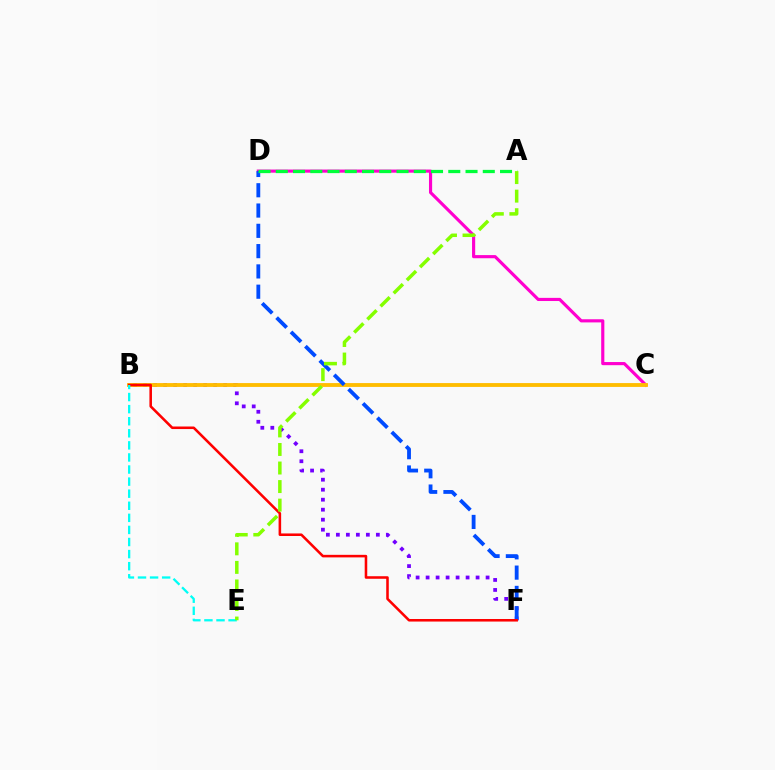{('B', 'F'): [{'color': '#7200ff', 'line_style': 'dotted', 'thickness': 2.72}, {'color': '#ff0000', 'line_style': 'solid', 'thickness': 1.84}], ('C', 'D'): [{'color': '#ff00cf', 'line_style': 'solid', 'thickness': 2.27}], ('B', 'C'): [{'color': '#ffbd00', 'line_style': 'solid', 'thickness': 2.76}], ('D', 'F'): [{'color': '#004bff', 'line_style': 'dashed', 'thickness': 2.76}], ('B', 'E'): [{'color': '#00fff6', 'line_style': 'dashed', 'thickness': 1.64}], ('A', 'D'): [{'color': '#00ff39', 'line_style': 'dashed', 'thickness': 2.34}], ('A', 'E'): [{'color': '#84ff00', 'line_style': 'dashed', 'thickness': 2.52}]}